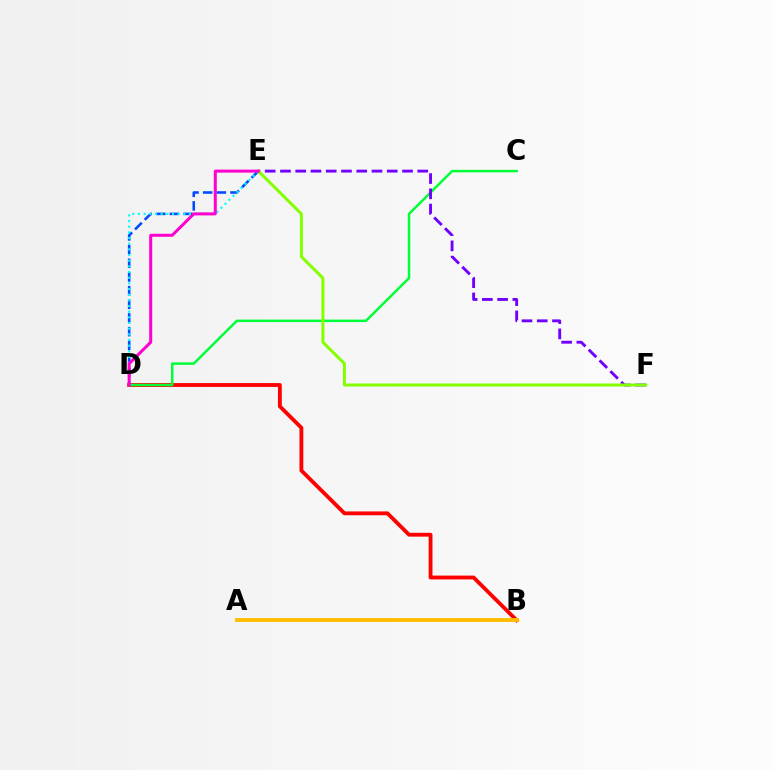{('B', 'D'): [{'color': '#ff0000', 'line_style': 'solid', 'thickness': 2.76}], ('D', 'E'): [{'color': '#004bff', 'line_style': 'dashed', 'thickness': 1.86}, {'color': '#00fff6', 'line_style': 'dotted', 'thickness': 1.54}, {'color': '#ff00cf', 'line_style': 'solid', 'thickness': 2.17}], ('C', 'D'): [{'color': '#00ff39', 'line_style': 'solid', 'thickness': 1.79}], ('A', 'B'): [{'color': '#ffbd00', 'line_style': 'solid', 'thickness': 2.79}], ('E', 'F'): [{'color': '#7200ff', 'line_style': 'dashed', 'thickness': 2.07}, {'color': '#84ff00', 'line_style': 'solid', 'thickness': 2.15}]}